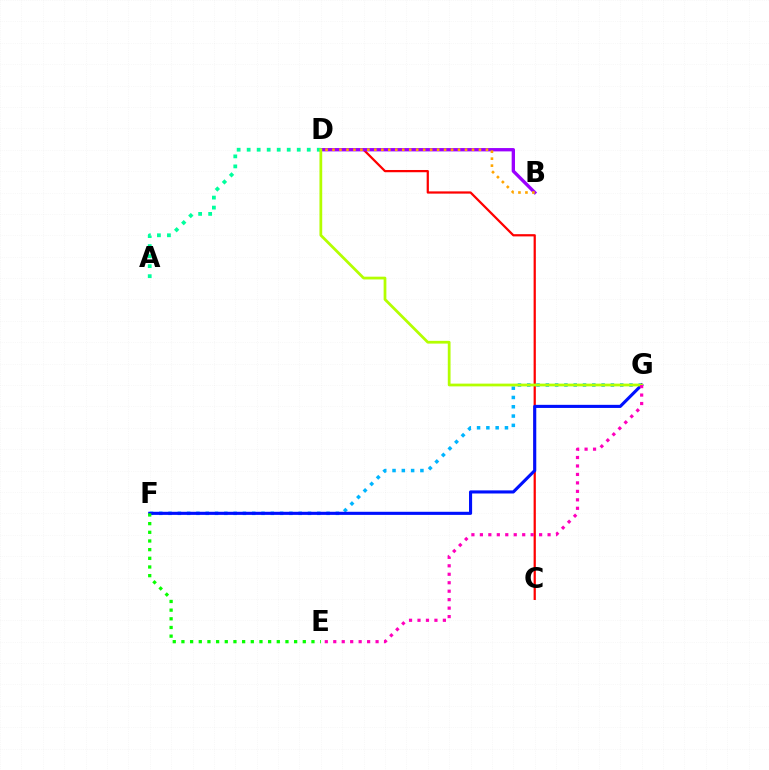{('C', 'D'): [{'color': '#ff0000', 'line_style': 'solid', 'thickness': 1.61}], ('B', 'D'): [{'color': '#9b00ff', 'line_style': 'solid', 'thickness': 2.4}, {'color': '#ffa500', 'line_style': 'dotted', 'thickness': 1.89}], ('A', 'D'): [{'color': '#00ff9d', 'line_style': 'dotted', 'thickness': 2.72}], ('F', 'G'): [{'color': '#00b5ff', 'line_style': 'dotted', 'thickness': 2.53}, {'color': '#0010ff', 'line_style': 'solid', 'thickness': 2.23}], ('D', 'G'): [{'color': '#b3ff00', 'line_style': 'solid', 'thickness': 1.99}], ('E', 'G'): [{'color': '#ff00bd', 'line_style': 'dotted', 'thickness': 2.3}], ('E', 'F'): [{'color': '#08ff00', 'line_style': 'dotted', 'thickness': 2.36}]}